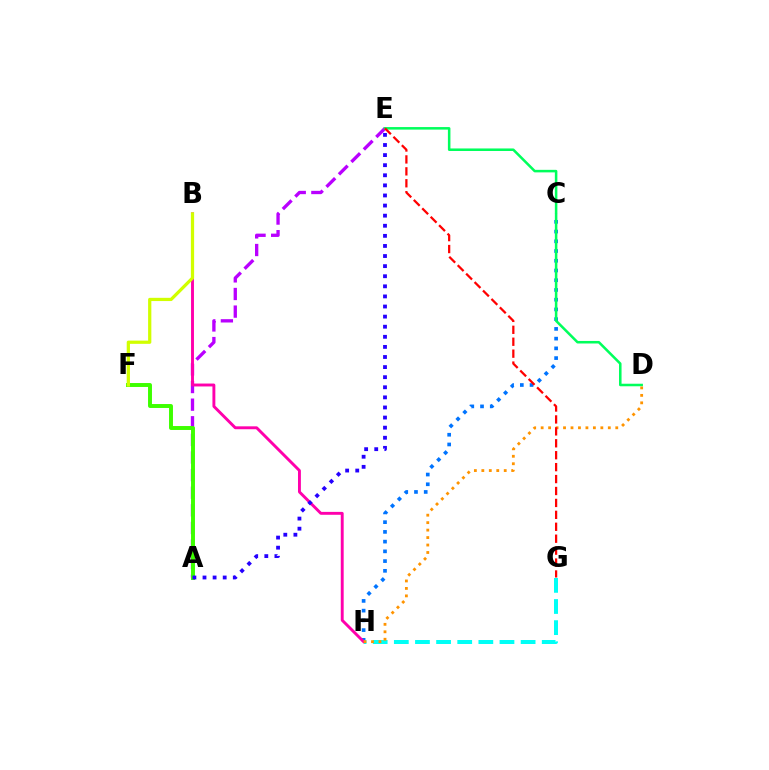{('C', 'H'): [{'color': '#0074ff', 'line_style': 'dotted', 'thickness': 2.64}], ('A', 'E'): [{'color': '#b900ff', 'line_style': 'dashed', 'thickness': 2.39}, {'color': '#2500ff', 'line_style': 'dotted', 'thickness': 2.74}], ('D', 'E'): [{'color': '#00ff5c', 'line_style': 'solid', 'thickness': 1.83}], ('G', 'H'): [{'color': '#00fff6', 'line_style': 'dashed', 'thickness': 2.87}], ('A', 'F'): [{'color': '#3dff00', 'line_style': 'solid', 'thickness': 2.83}], ('B', 'H'): [{'color': '#ff00ac', 'line_style': 'solid', 'thickness': 2.09}], ('D', 'H'): [{'color': '#ff9400', 'line_style': 'dotted', 'thickness': 2.03}], ('B', 'F'): [{'color': '#d1ff00', 'line_style': 'solid', 'thickness': 2.33}], ('E', 'G'): [{'color': '#ff0000', 'line_style': 'dashed', 'thickness': 1.62}]}